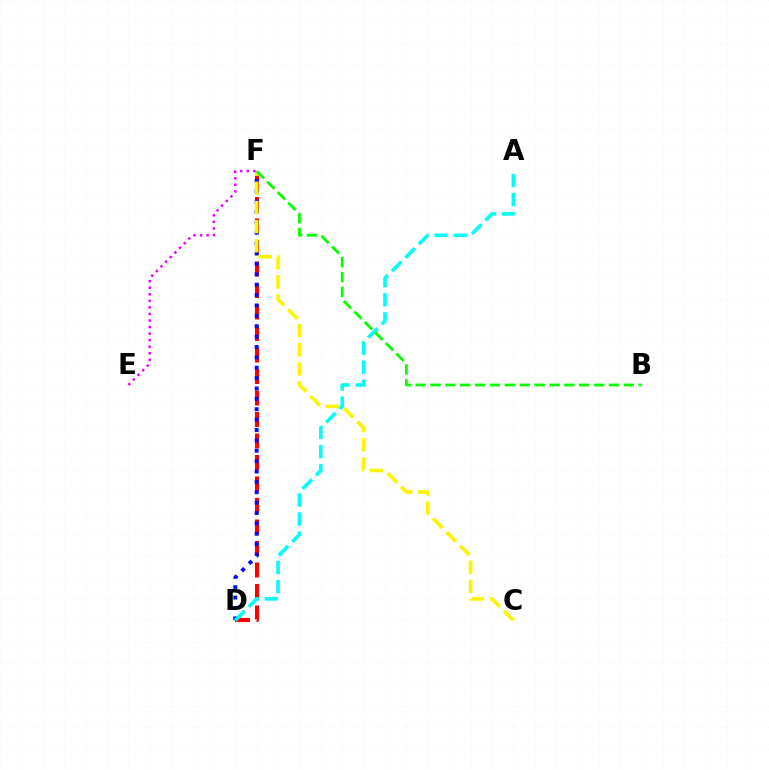{('D', 'F'): [{'color': '#ff0000', 'line_style': 'dashed', 'thickness': 2.92}, {'color': '#0010ff', 'line_style': 'dotted', 'thickness': 2.82}], ('C', 'F'): [{'color': '#fcf500', 'line_style': 'dashed', 'thickness': 2.6}], ('A', 'D'): [{'color': '#00fff6', 'line_style': 'dashed', 'thickness': 2.59}], ('E', 'F'): [{'color': '#ee00ff', 'line_style': 'dotted', 'thickness': 1.78}], ('B', 'F'): [{'color': '#08ff00', 'line_style': 'dashed', 'thickness': 2.02}]}